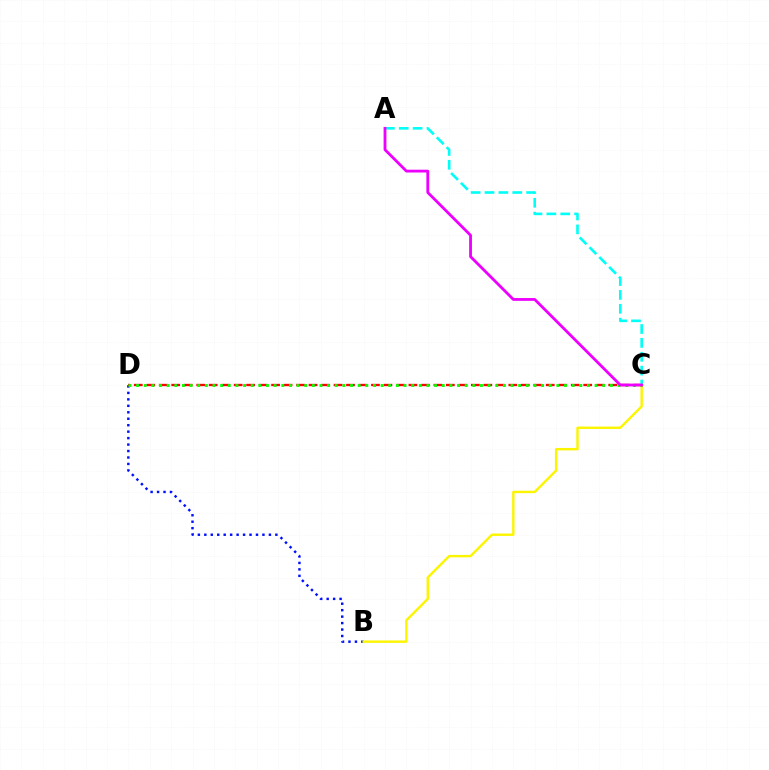{('B', 'D'): [{'color': '#0010ff', 'line_style': 'dotted', 'thickness': 1.75}], ('B', 'C'): [{'color': '#fcf500', 'line_style': 'solid', 'thickness': 1.73}], ('C', 'D'): [{'color': '#ff0000', 'line_style': 'dashed', 'thickness': 1.7}, {'color': '#08ff00', 'line_style': 'dotted', 'thickness': 2.08}], ('A', 'C'): [{'color': '#00fff6', 'line_style': 'dashed', 'thickness': 1.88}, {'color': '#ee00ff', 'line_style': 'solid', 'thickness': 2.02}]}